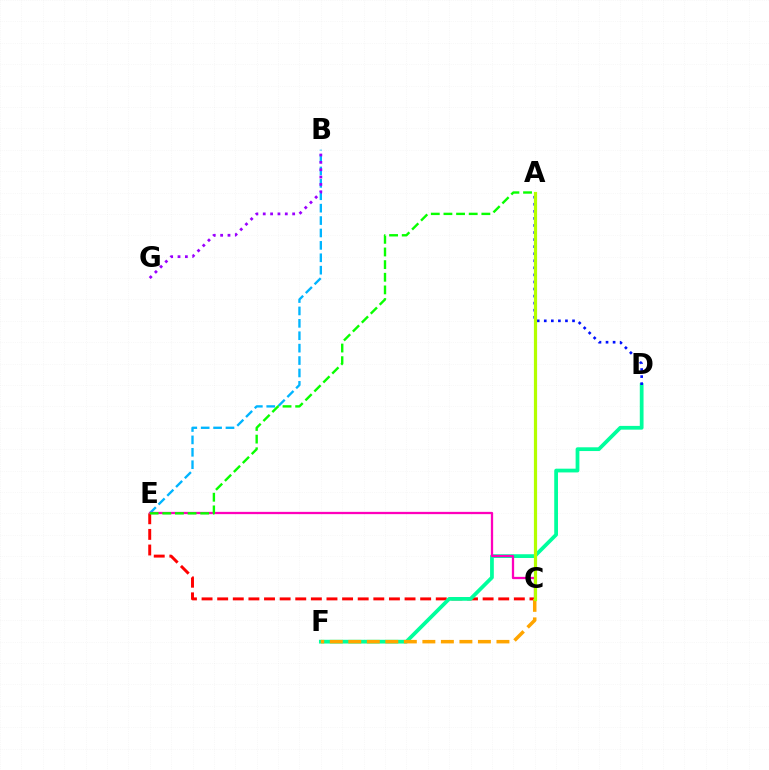{('B', 'E'): [{'color': '#00b5ff', 'line_style': 'dashed', 'thickness': 1.68}], ('C', 'E'): [{'color': '#ff0000', 'line_style': 'dashed', 'thickness': 2.12}, {'color': '#ff00bd', 'line_style': 'solid', 'thickness': 1.64}], ('D', 'F'): [{'color': '#00ff9d', 'line_style': 'solid', 'thickness': 2.7}], ('B', 'G'): [{'color': '#9b00ff', 'line_style': 'dotted', 'thickness': 2.0}], ('A', 'E'): [{'color': '#08ff00', 'line_style': 'dashed', 'thickness': 1.72}], ('C', 'F'): [{'color': '#ffa500', 'line_style': 'dashed', 'thickness': 2.52}], ('A', 'D'): [{'color': '#0010ff', 'line_style': 'dotted', 'thickness': 1.92}], ('A', 'C'): [{'color': '#b3ff00', 'line_style': 'solid', 'thickness': 2.3}]}